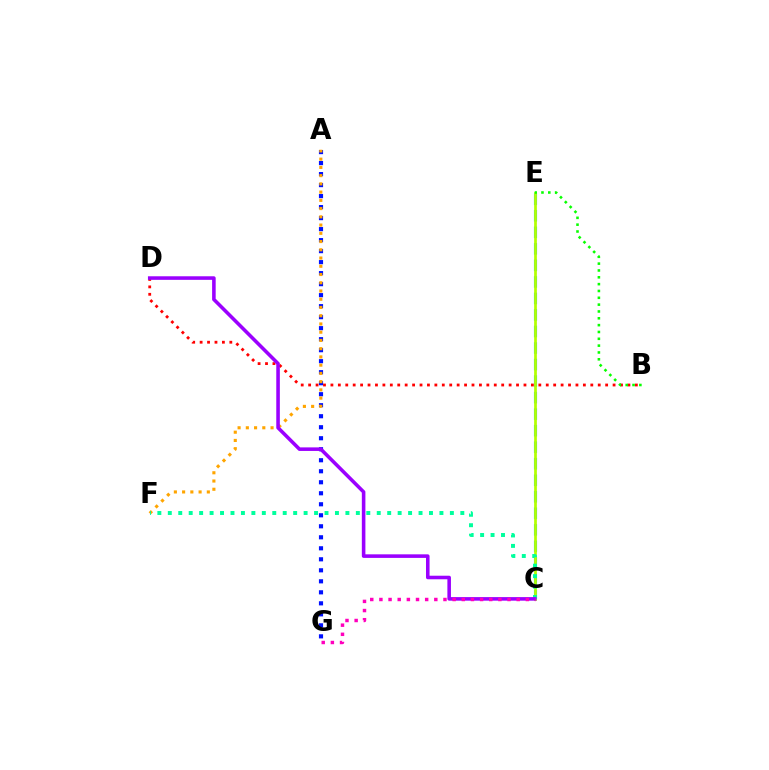{('C', 'E'): [{'color': '#00b5ff', 'line_style': 'dashed', 'thickness': 2.25}, {'color': '#b3ff00', 'line_style': 'solid', 'thickness': 1.96}], ('A', 'G'): [{'color': '#0010ff', 'line_style': 'dotted', 'thickness': 2.99}], ('B', 'D'): [{'color': '#ff0000', 'line_style': 'dotted', 'thickness': 2.02}], ('A', 'F'): [{'color': '#ffa500', 'line_style': 'dotted', 'thickness': 2.24}], ('C', 'F'): [{'color': '#00ff9d', 'line_style': 'dotted', 'thickness': 2.84}], ('B', 'E'): [{'color': '#08ff00', 'line_style': 'dotted', 'thickness': 1.86}], ('C', 'D'): [{'color': '#9b00ff', 'line_style': 'solid', 'thickness': 2.57}], ('C', 'G'): [{'color': '#ff00bd', 'line_style': 'dotted', 'thickness': 2.49}]}